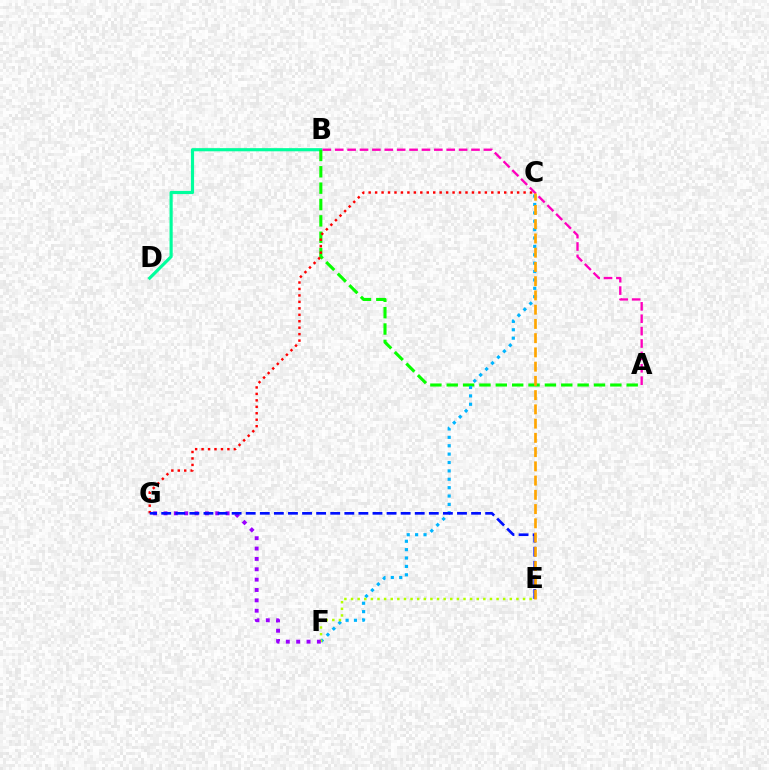{('B', 'D'): [{'color': '#00ff9d', 'line_style': 'solid', 'thickness': 2.27}], ('A', 'B'): [{'color': '#08ff00', 'line_style': 'dashed', 'thickness': 2.22}, {'color': '#ff00bd', 'line_style': 'dashed', 'thickness': 1.68}], ('C', 'G'): [{'color': '#ff0000', 'line_style': 'dotted', 'thickness': 1.75}], ('C', 'F'): [{'color': '#00b5ff', 'line_style': 'dotted', 'thickness': 2.28}], ('E', 'F'): [{'color': '#b3ff00', 'line_style': 'dotted', 'thickness': 1.8}], ('F', 'G'): [{'color': '#9b00ff', 'line_style': 'dotted', 'thickness': 2.81}], ('E', 'G'): [{'color': '#0010ff', 'line_style': 'dashed', 'thickness': 1.91}], ('C', 'E'): [{'color': '#ffa500', 'line_style': 'dashed', 'thickness': 1.93}]}